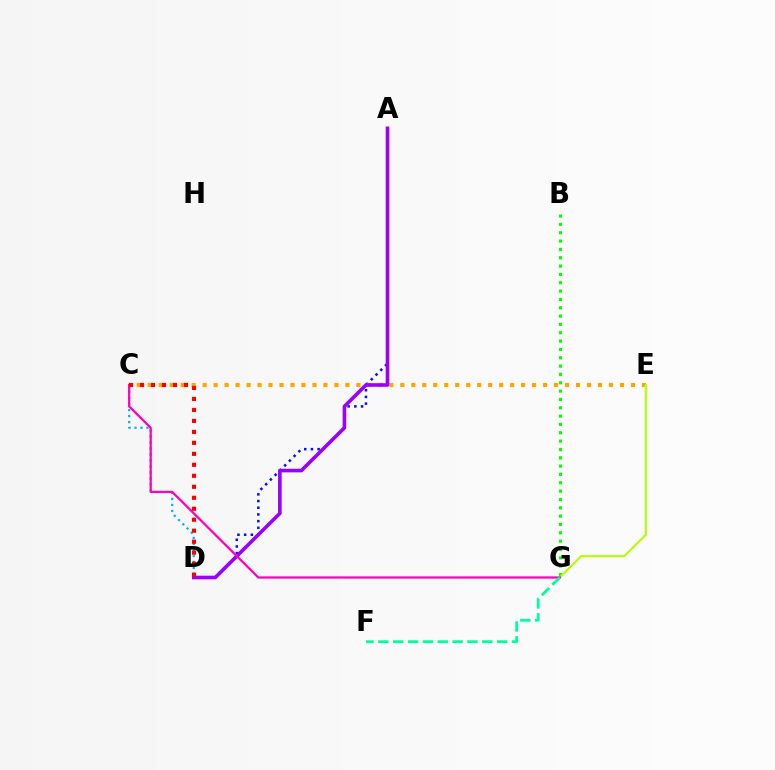{('A', 'D'): [{'color': '#0010ff', 'line_style': 'dotted', 'thickness': 1.82}, {'color': '#9b00ff', 'line_style': 'solid', 'thickness': 2.6}], ('C', 'E'): [{'color': '#ffa500', 'line_style': 'dotted', 'thickness': 2.98}], ('C', 'D'): [{'color': '#00b5ff', 'line_style': 'dotted', 'thickness': 1.63}, {'color': '#ff0000', 'line_style': 'dotted', 'thickness': 2.98}], ('B', 'G'): [{'color': '#08ff00', 'line_style': 'dotted', 'thickness': 2.26}], ('E', 'G'): [{'color': '#b3ff00', 'line_style': 'solid', 'thickness': 1.5}], ('C', 'G'): [{'color': '#ff00bd', 'line_style': 'solid', 'thickness': 1.62}], ('F', 'G'): [{'color': '#00ff9d', 'line_style': 'dashed', 'thickness': 2.02}]}